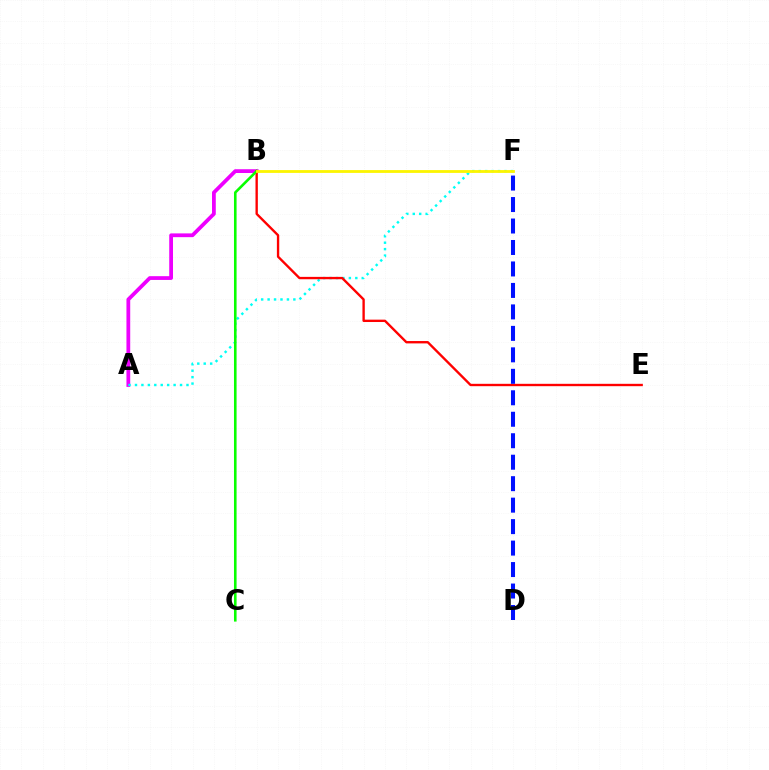{('A', 'B'): [{'color': '#ee00ff', 'line_style': 'solid', 'thickness': 2.71}], ('A', 'F'): [{'color': '#00fff6', 'line_style': 'dotted', 'thickness': 1.75}], ('B', 'E'): [{'color': '#ff0000', 'line_style': 'solid', 'thickness': 1.7}], ('B', 'C'): [{'color': '#08ff00', 'line_style': 'solid', 'thickness': 1.87}], ('D', 'F'): [{'color': '#0010ff', 'line_style': 'dashed', 'thickness': 2.92}], ('B', 'F'): [{'color': '#fcf500', 'line_style': 'solid', 'thickness': 2.02}]}